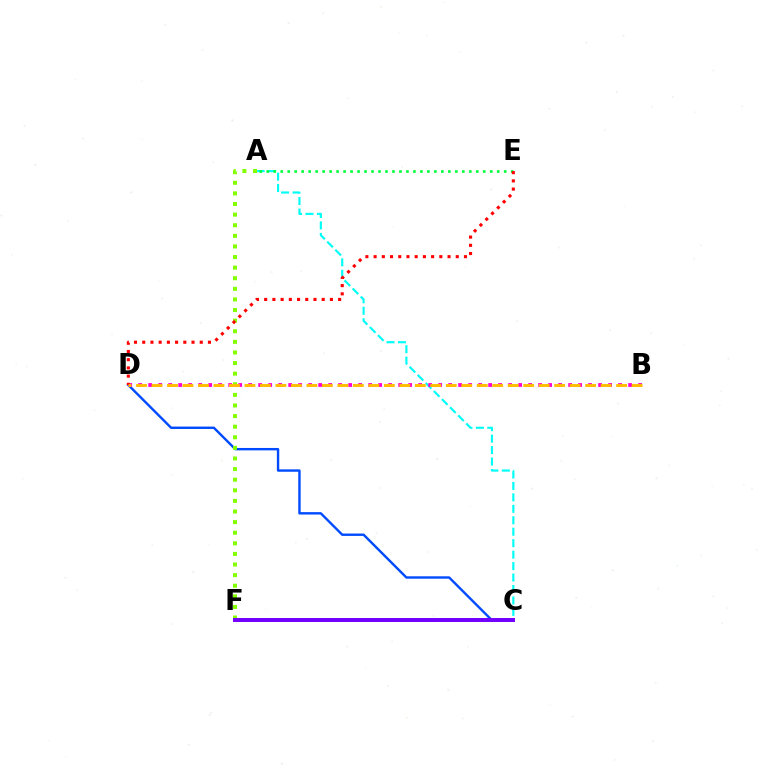{('A', 'C'): [{'color': '#00fff6', 'line_style': 'dashed', 'thickness': 1.56}], ('A', 'E'): [{'color': '#00ff39', 'line_style': 'dotted', 'thickness': 1.9}], ('C', 'D'): [{'color': '#004bff', 'line_style': 'solid', 'thickness': 1.73}], ('B', 'D'): [{'color': '#ff00cf', 'line_style': 'dotted', 'thickness': 2.72}, {'color': '#ffbd00', 'line_style': 'dashed', 'thickness': 2.1}], ('A', 'F'): [{'color': '#84ff00', 'line_style': 'dotted', 'thickness': 2.88}], ('D', 'E'): [{'color': '#ff0000', 'line_style': 'dotted', 'thickness': 2.23}], ('C', 'F'): [{'color': '#7200ff', 'line_style': 'solid', 'thickness': 2.87}]}